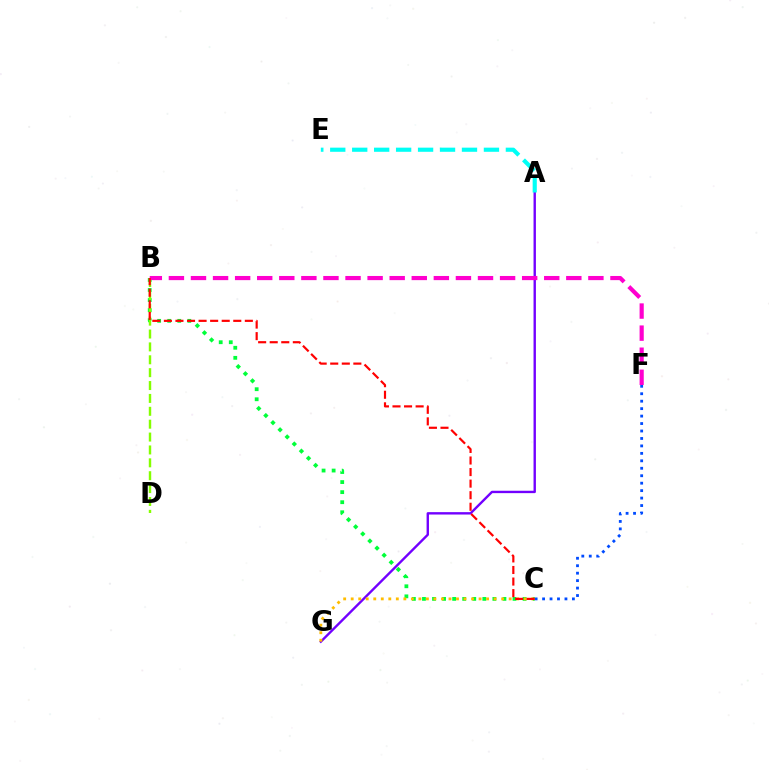{('B', 'C'): [{'color': '#00ff39', 'line_style': 'dotted', 'thickness': 2.73}, {'color': '#ff0000', 'line_style': 'dashed', 'thickness': 1.57}], ('B', 'D'): [{'color': '#84ff00', 'line_style': 'dashed', 'thickness': 1.75}], ('A', 'G'): [{'color': '#7200ff', 'line_style': 'solid', 'thickness': 1.72}], ('C', 'F'): [{'color': '#004bff', 'line_style': 'dotted', 'thickness': 2.03}], ('C', 'G'): [{'color': '#ffbd00', 'line_style': 'dotted', 'thickness': 2.04}], ('B', 'F'): [{'color': '#ff00cf', 'line_style': 'dashed', 'thickness': 3.0}], ('A', 'E'): [{'color': '#00fff6', 'line_style': 'dashed', 'thickness': 2.98}]}